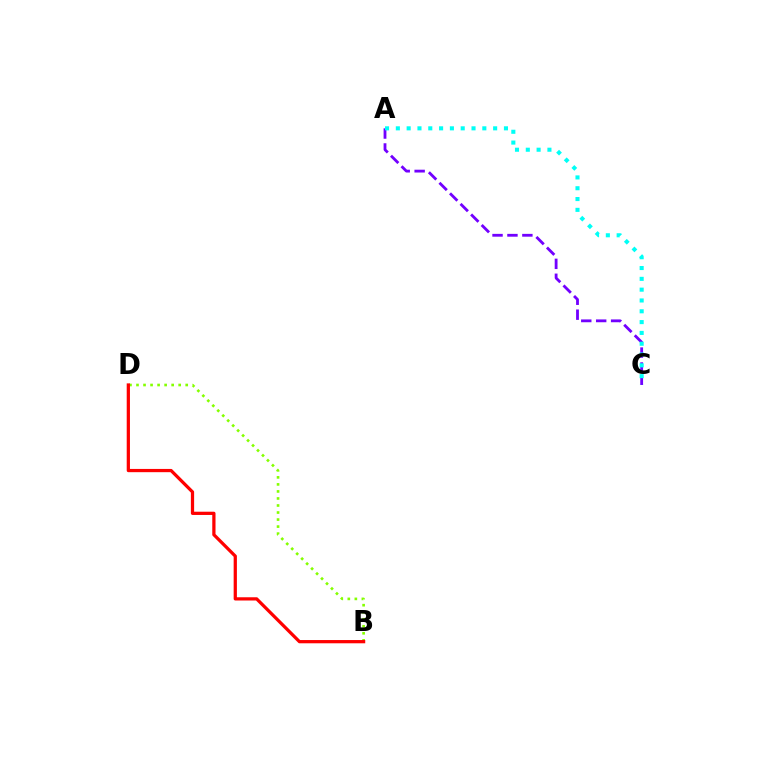{('A', 'C'): [{'color': '#7200ff', 'line_style': 'dashed', 'thickness': 2.03}, {'color': '#00fff6', 'line_style': 'dotted', 'thickness': 2.94}], ('B', 'D'): [{'color': '#84ff00', 'line_style': 'dotted', 'thickness': 1.91}, {'color': '#ff0000', 'line_style': 'solid', 'thickness': 2.34}]}